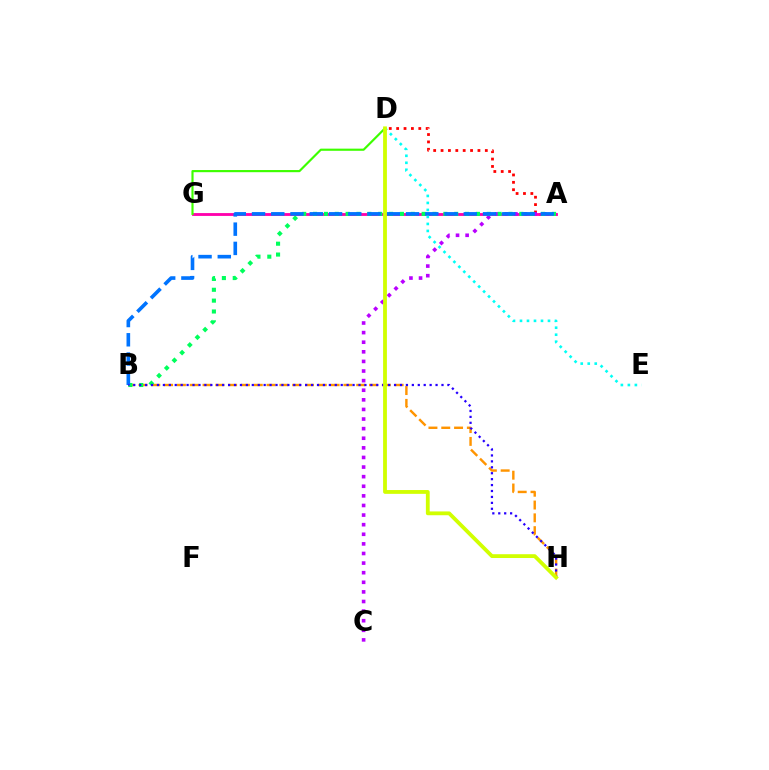{('A', 'D'): [{'color': '#ff0000', 'line_style': 'dotted', 'thickness': 2.0}], ('B', 'H'): [{'color': '#ff9400', 'line_style': 'dashed', 'thickness': 1.74}, {'color': '#2500ff', 'line_style': 'dotted', 'thickness': 1.61}], ('A', 'G'): [{'color': '#ff00ac', 'line_style': 'solid', 'thickness': 2.04}], ('A', 'C'): [{'color': '#b900ff', 'line_style': 'dotted', 'thickness': 2.61}], ('A', 'B'): [{'color': '#00ff5c', 'line_style': 'dotted', 'thickness': 2.95}, {'color': '#0074ff', 'line_style': 'dashed', 'thickness': 2.62}], ('D', 'G'): [{'color': '#3dff00', 'line_style': 'solid', 'thickness': 1.55}], ('D', 'E'): [{'color': '#00fff6', 'line_style': 'dotted', 'thickness': 1.9}], ('D', 'H'): [{'color': '#d1ff00', 'line_style': 'solid', 'thickness': 2.74}]}